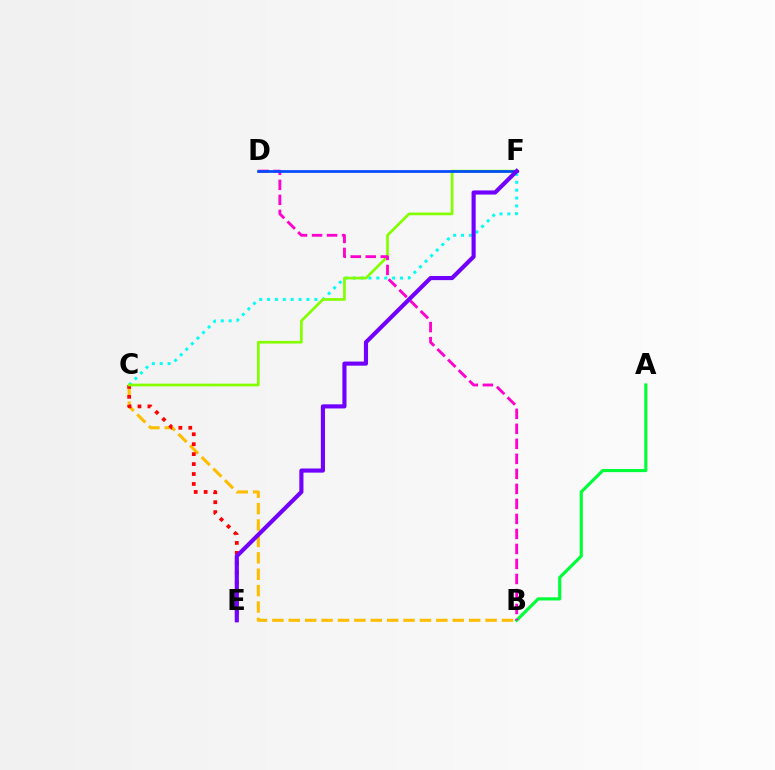{('C', 'F'): [{'color': '#00fff6', 'line_style': 'dotted', 'thickness': 2.14}, {'color': '#84ff00', 'line_style': 'solid', 'thickness': 1.95}], ('A', 'B'): [{'color': '#00ff39', 'line_style': 'solid', 'thickness': 2.27}], ('B', 'C'): [{'color': '#ffbd00', 'line_style': 'dashed', 'thickness': 2.23}], ('C', 'E'): [{'color': '#ff0000', 'line_style': 'dotted', 'thickness': 2.7}], ('B', 'D'): [{'color': '#ff00cf', 'line_style': 'dashed', 'thickness': 2.04}], ('D', 'F'): [{'color': '#004bff', 'line_style': 'solid', 'thickness': 1.96}], ('E', 'F'): [{'color': '#7200ff', 'line_style': 'solid', 'thickness': 2.98}]}